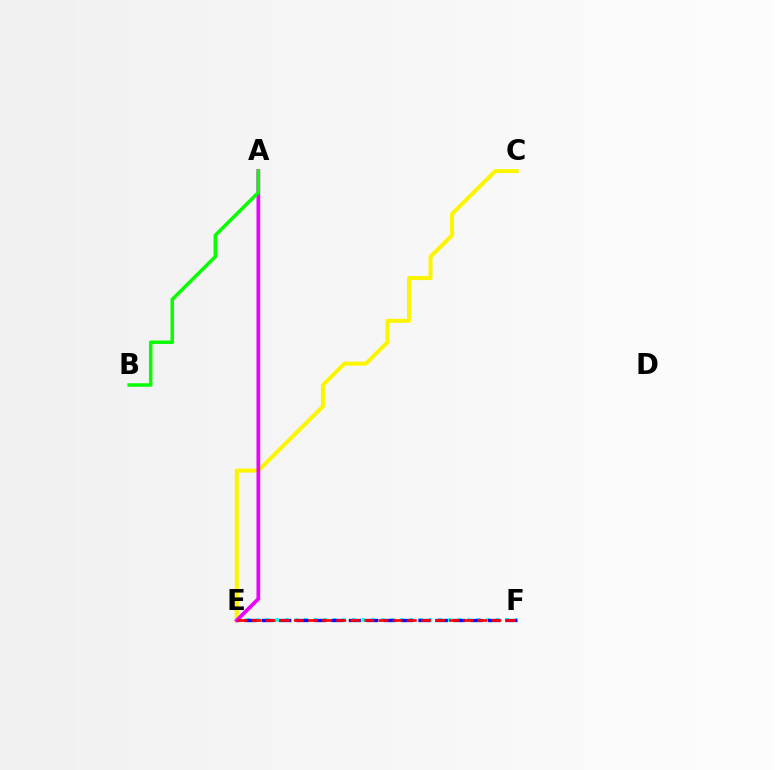{('E', 'F'): [{'color': '#00fff6', 'line_style': 'dotted', 'thickness': 2.6}, {'color': '#0010ff', 'line_style': 'dashed', 'thickness': 2.36}, {'color': '#ff0000', 'line_style': 'dashed', 'thickness': 1.92}], ('C', 'E'): [{'color': '#fcf500', 'line_style': 'solid', 'thickness': 2.9}], ('A', 'E'): [{'color': '#ee00ff', 'line_style': 'solid', 'thickness': 2.69}], ('A', 'B'): [{'color': '#08ff00', 'line_style': 'solid', 'thickness': 2.51}]}